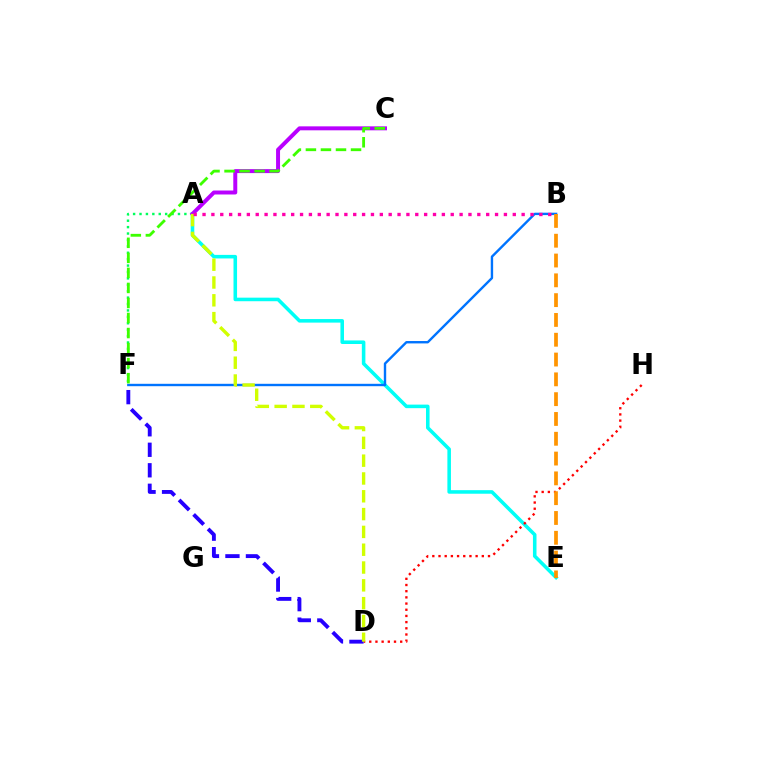{('A', 'E'): [{'color': '#00fff6', 'line_style': 'solid', 'thickness': 2.56}], ('A', 'F'): [{'color': '#00ff5c', 'line_style': 'dotted', 'thickness': 1.74}], ('B', 'F'): [{'color': '#0074ff', 'line_style': 'solid', 'thickness': 1.72}], ('A', 'C'): [{'color': '#b900ff', 'line_style': 'solid', 'thickness': 2.86}], ('D', 'H'): [{'color': '#ff0000', 'line_style': 'dotted', 'thickness': 1.68}], ('D', 'F'): [{'color': '#2500ff', 'line_style': 'dashed', 'thickness': 2.78}], ('B', 'E'): [{'color': '#ff9400', 'line_style': 'dashed', 'thickness': 2.69}], ('C', 'F'): [{'color': '#3dff00', 'line_style': 'dashed', 'thickness': 2.04}], ('A', 'D'): [{'color': '#d1ff00', 'line_style': 'dashed', 'thickness': 2.42}], ('A', 'B'): [{'color': '#ff00ac', 'line_style': 'dotted', 'thickness': 2.41}]}